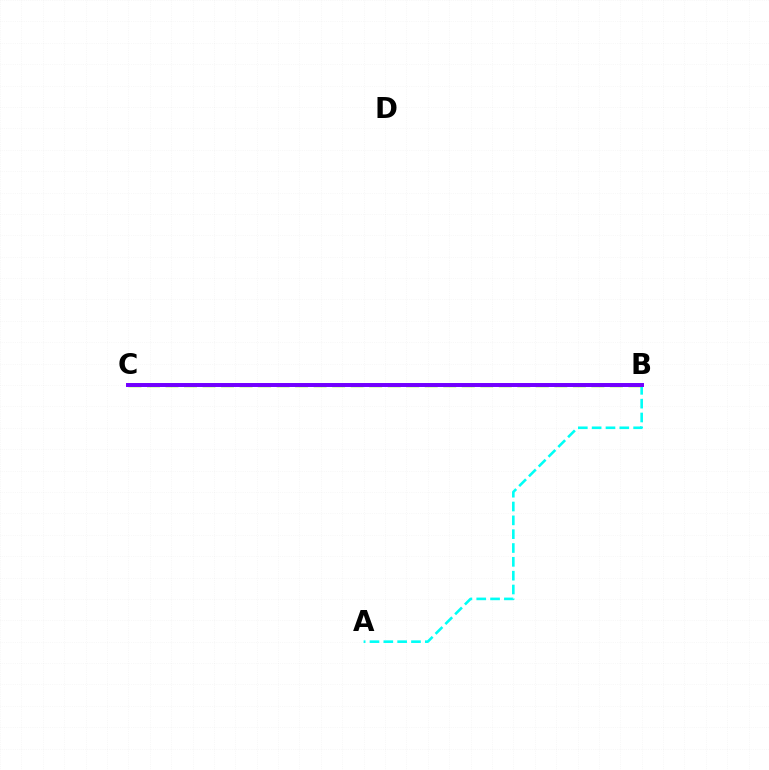{('B', 'C'): [{'color': '#ff0000', 'line_style': 'solid', 'thickness': 1.72}, {'color': '#84ff00', 'line_style': 'dashed', 'thickness': 2.52}, {'color': '#7200ff', 'line_style': 'solid', 'thickness': 2.85}], ('A', 'B'): [{'color': '#00fff6', 'line_style': 'dashed', 'thickness': 1.88}]}